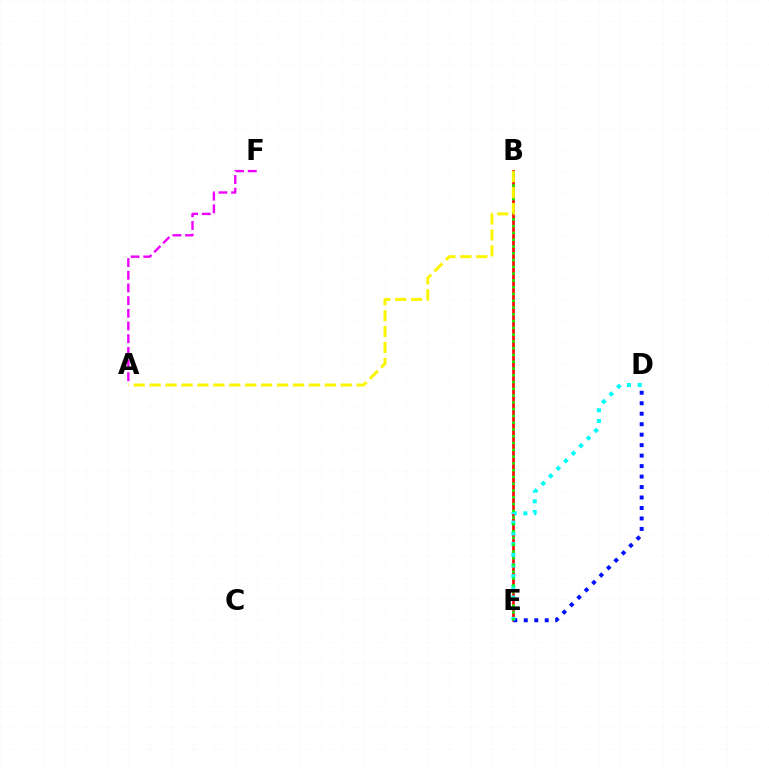{('B', 'E'): [{'color': '#ff0000', 'line_style': 'solid', 'thickness': 1.9}, {'color': '#08ff00', 'line_style': 'dotted', 'thickness': 1.84}], ('D', 'E'): [{'color': '#0010ff', 'line_style': 'dotted', 'thickness': 2.85}, {'color': '#00fff6', 'line_style': 'dotted', 'thickness': 2.91}], ('A', 'F'): [{'color': '#ee00ff', 'line_style': 'dashed', 'thickness': 1.72}], ('A', 'B'): [{'color': '#fcf500', 'line_style': 'dashed', 'thickness': 2.16}]}